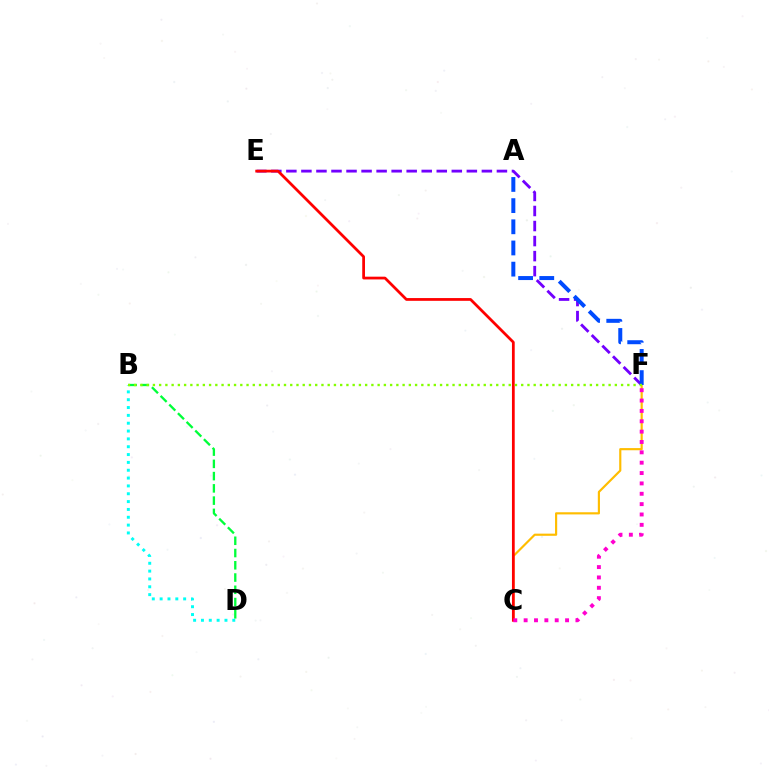{('C', 'F'): [{'color': '#ffbd00', 'line_style': 'solid', 'thickness': 1.56}, {'color': '#ff00cf', 'line_style': 'dotted', 'thickness': 2.81}], ('E', 'F'): [{'color': '#7200ff', 'line_style': 'dashed', 'thickness': 2.04}], ('B', 'D'): [{'color': '#00fff6', 'line_style': 'dotted', 'thickness': 2.13}, {'color': '#00ff39', 'line_style': 'dashed', 'thickness': 1.66}], ('C', 'E'): [{'color': '#ff0000', 'line_style': 'solid', 'thickness': 1.98}], ('A', 'F'): [{'color': '#004bff', 'line_style': 'dashed', 'thickness': 2.88}], ('B', 'F'): [{'color': '#84ff00', 'line_style': 'dotted', 'thickness': 1.7}]}